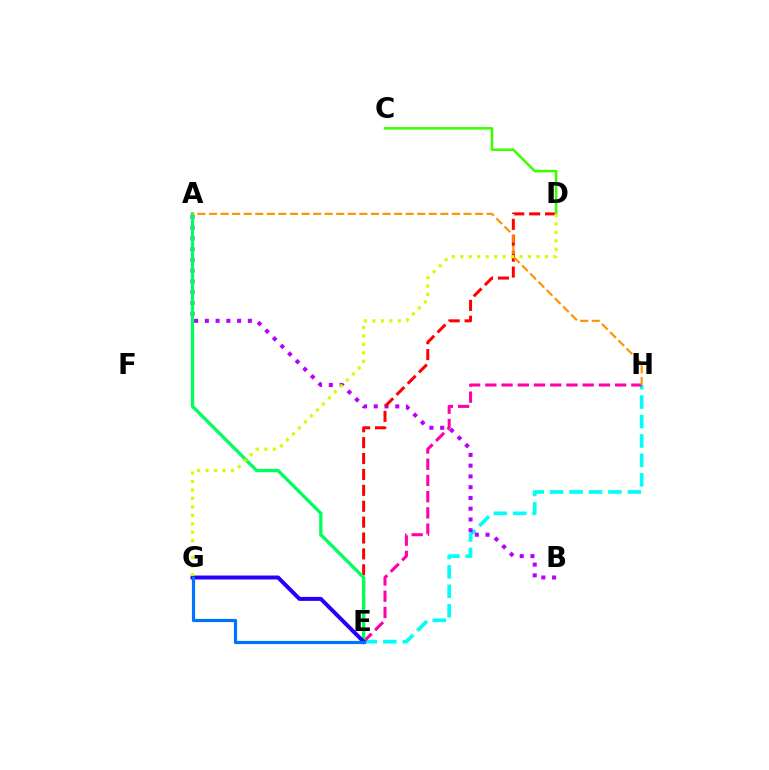{('E', 'H'): [{'color': '#00fff6', 'line_style': 'dashed', 'thickness': 2.64}, {'color': '#ff00ac', 'line_style': 'dashed', 'thickness': 2.2}], ('A', 'B'): [{'color': '#b900ff', 'line_style': 'dotted', 'thickness': 2.92}], ('D', 'E'): [{'color': '#ff0000', 'line_style': 'dashed', 'thickness': 2.16}], ('C', 'D'): [{'color': '#3dff00', 'line_style': 'solid', 'thickness': 1.85}], ('A', 'E'): [{'color': '#00ff5c', 'line_style': 'solid', 'thickness': 2.39}], ('E', 'G'): [{'color': '#2500ff', 'line_style': 'solid', 'thickness': 2.86}, {'color': '#0074ff', 'line_style': 'solid', 'thickness': 2.29}], ('D', 'G'): [{'color': '#d1ff00', 'line_style': 'dotted', 'thickness': 2.3}], ('A', 'H'): [{'color': '#ff9400', 'line_style': 'dashed', 'thickness': 1.57}]}